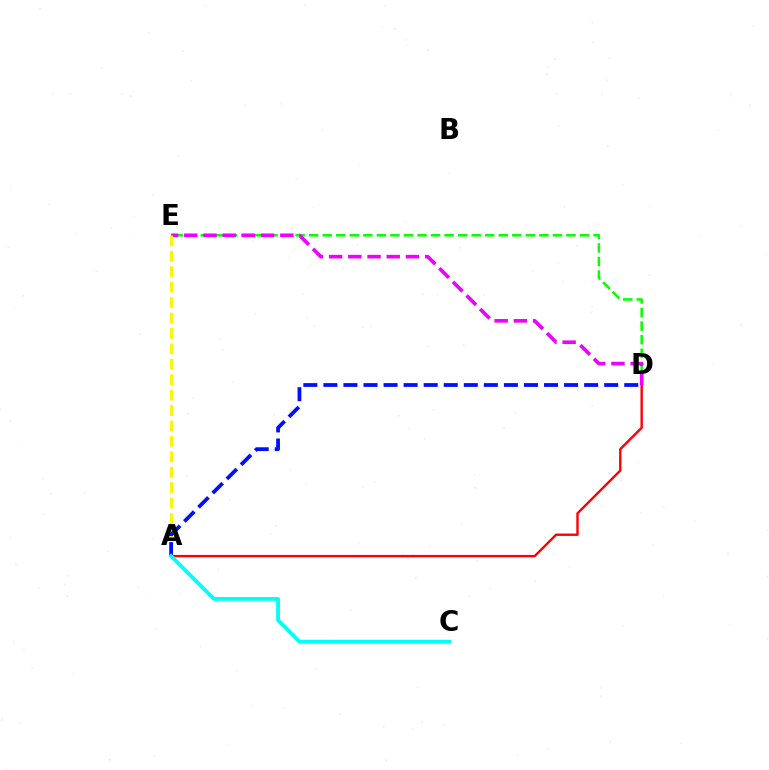{('D', 'E'): [{'color': '#08ff00', 'line_style': 'dashed', 'thickness': 1.84}, {'color': '#ee00ff', 'line_style': 'dashed', 'thickness': 2.61}], ('A', 'D'): [{'color': '#ff0000', 'line_style': 'solid', 'thickness': 1.72}, {'color': '#0010ff', 'line_style': 'dashed', 'thickness': 2.72}], ('A', 'E'): [{'color': '#fcf500', 'line_style': 'dashed', 'thickness': 2.1}], ('A', 'C'): [{'color': '#00fff6', 'line_style': 'solid', 'thickness': 2.75}]}